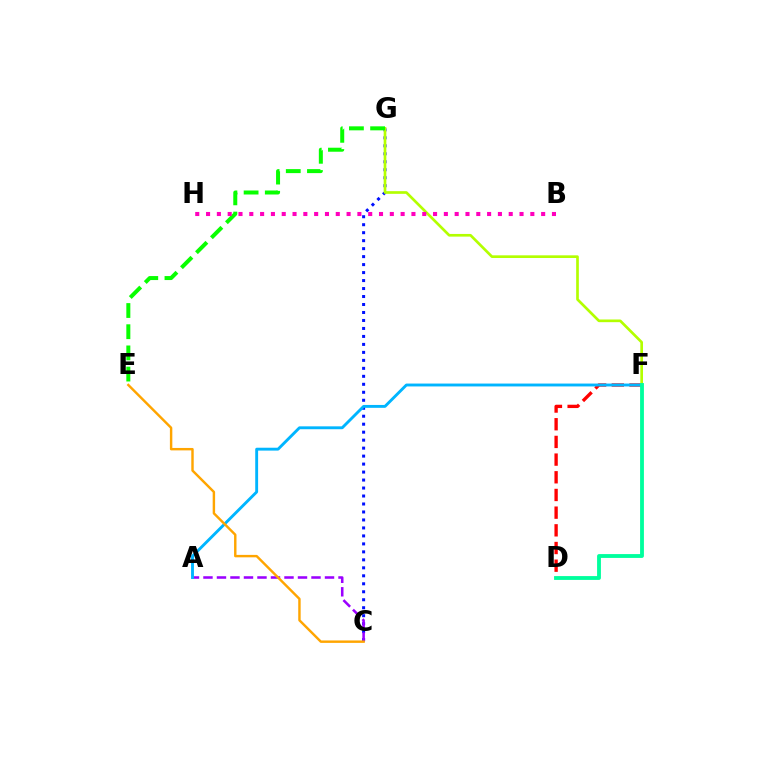{('C', 'G'): [{'color': '#0010ff', 'line_style': 'dotted', 'thickness': 2.17}], ('D', 'F'): [{'color': '#ff0000', 'line_style': 'dashed', 'thickness': 2.4}, {'color': '#00ff9d', 'line_style': 'solid', 'thickness': 2.76}], ('A', 'C'): [{'color': '#9b00ff', 'line_style': 'dashed', 'thickness': 1.83}], ('F', 'G'): [{'color': '#b3ff00', 'line_style': 'solid', 'thickness': 1.93}], ('A', 'F'): [{'color': '#00b5ff', 'line_style': 'solid', 'thickness': 2.07}], ('E', 'G'): [{'color': '#08ff00', 'line_style': 'dashed', 'thickness': 2.88}], ('B', 'H'): [{'color': '#ff00bd', 'line_style': 'dotted', 'thickness': 2.94}], ('C', 'E'): [{'color': '#ffa500', 'line_style': 'solid', 'thickness': 1.75}]}